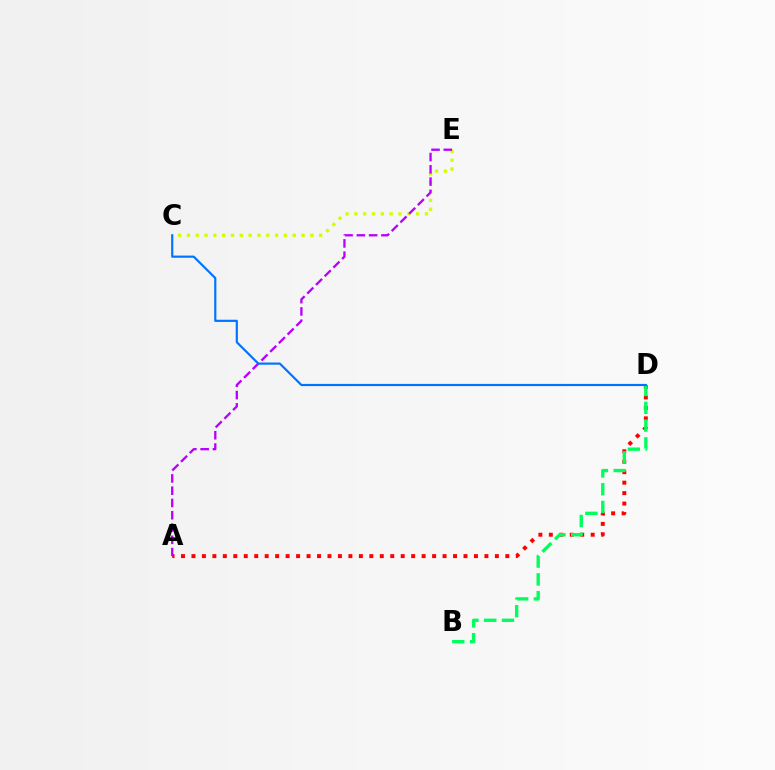{('A', 'D'): [{'color': '#ff0000', 'line_style': 'dotted', 'thickness': 2.84}], ('C', 'E'): [{'color': '#d1ff00', 'line_style': 'dotted', 'thickness': 2.4}], ('A', 'E'): [{'color': '#b900ff', 'line_style': 'dashed', 'thickness': 1.67}], ('B', 'D'): [{'color': '#00ff5c', 'line_style': 'dashed', 'thickness': 2.41}], ('C', 'D'): [{'color': '#0074ff', 'line_style': 'solid', 'thickness': 1.57}]}